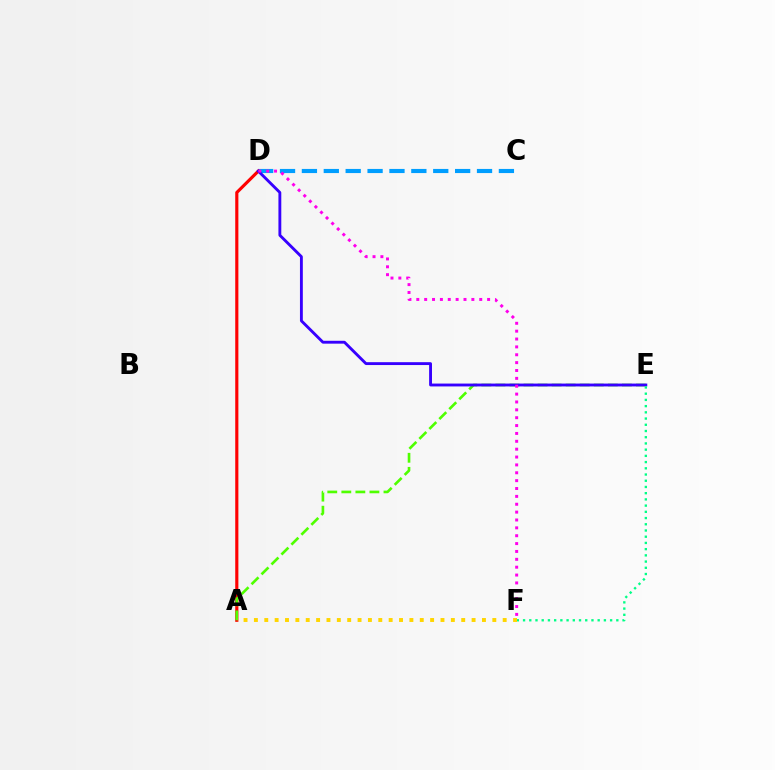{('C', 'D'): [{'color': '#009eff', 'line_style': 'dashed', 'thickness': 2.97}], ('A', 'D'): [{'color': '#ff0000', 'line_style': 'solid', 'thickness': 2.27}], ('A', 'E'): [{'color': '#4fff00', 'line_style': 'dashed', 'thickness': 1.91}], ('D', 'E'): [{'color': '#3700ff', 'line_style': 'solid', 'thickness': 2.06}], ('D', 'F'): [{'color': '#ff00ed', 'line_style': 'dotted', 'thickness': 2.14}], ('E', 'F'): [{'color': '#00ff86', 'line_style': 'dotted', 'thickness': 1.69}], ('A', 'F'): [{'color': '#ffd500', 'line_style': 'dotted', 'thickness': 2.82}]}